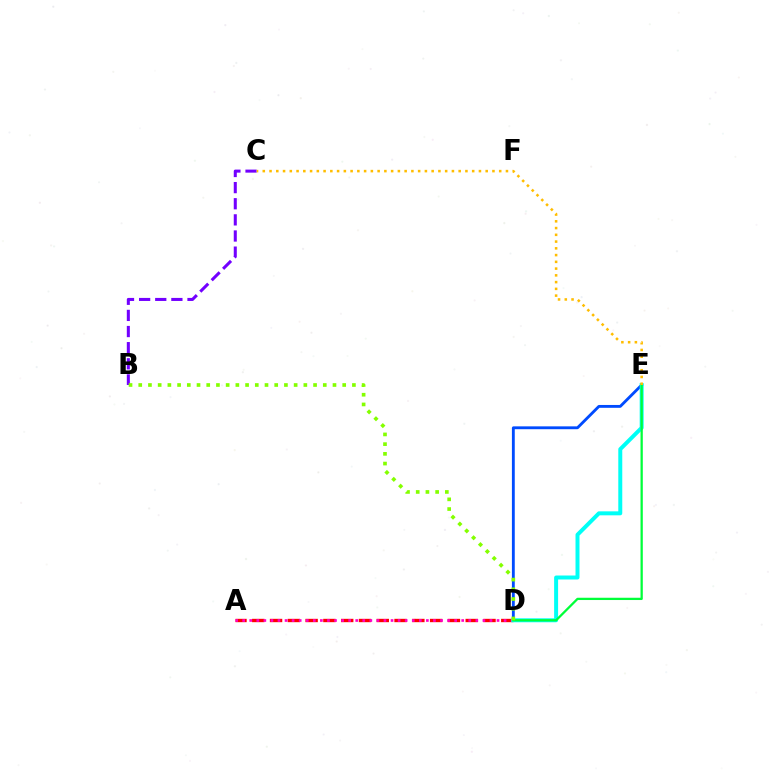{('A', 'D'): [{'color': '#ff0000', 'line_style': 'dashed', 'thickness': 2.42}, {'color': '#ff00cf', 'line_style': 'dotted', 'thickness': 1.92}], ('D', 'E'): [{'color': '#004bff', 'line_style': 'solid', 'thickness': 2.05}, {'color': '#00fff6', 'line_style': 'solid', 'thickness': 2.86}, {'color': '#00ff39', 'line_style': 'solid', 'thickness': 1.64}], ('B', 'C'): [{'color': '#7200ff', 'line_style': 'dashed', 'thickness': 2.19}], ('C', 'E'): [{'color': '#ffbd00', 'line_style': 'dotted', 'thickness': 1.84}], ('B', 'D'): [{'color': '#84ff00', 'line_style': 'dotted', 'thickness': 2.64}]}